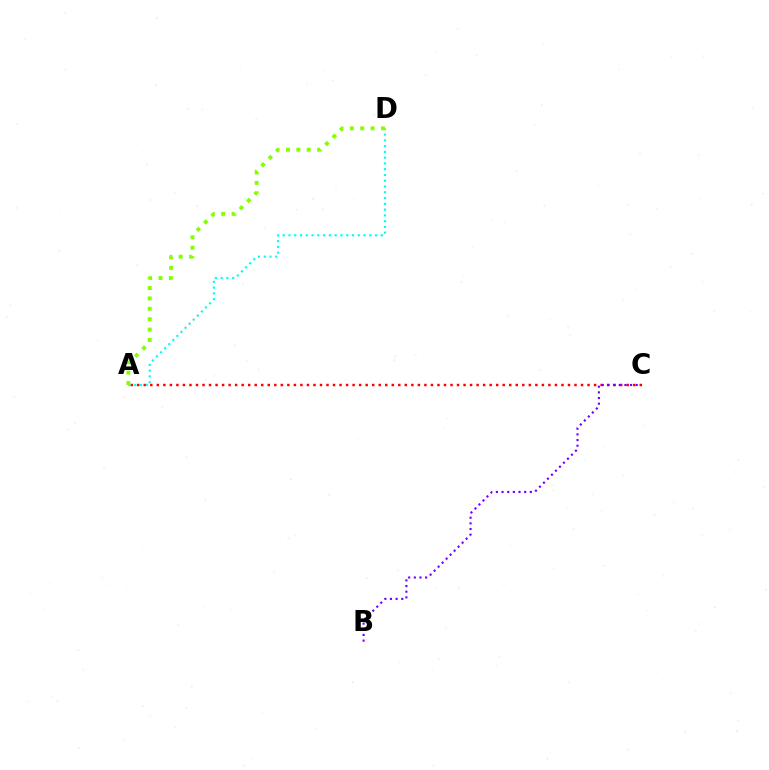{('A', 'C'): [{'color': '#ff0000', 'line_style': 'dotted', 'thickness': 1.77}], ('A', 'D'): [{'color': '#00fff6', 'line_style': 'dotted', 'thickness': 1.57}, {'color': '#84ff00', 'line_style': 'dotted', 'thickness': 2.82}], ('B', 'C'): [{'color': '#7200ff', 'line_style': 'dotted', 'thickness': 1.54}]}